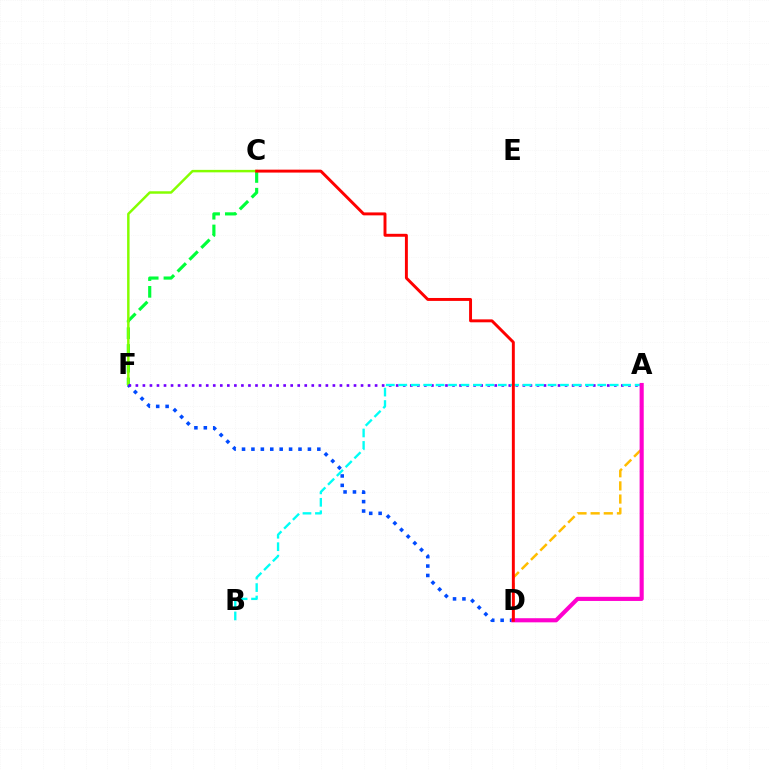{('C', 'F'): [{'color': '#00ff39', 'line_style': 'dashed', 'thickness': 2.28}, {'color': '#84ff00', 'line_style': 'solid', 'thickness': 1.78}], ('D', 'F'): [{'color': '#004bff', 'line_style': 'dotted', 'thickness': 2.56}], ('A', 'F'): [{'color': '#7200ff', 'line_style': 'dotted', 'thickness': 1.91}], ('A', 'D'): [{'color': '#ffbd00', 'line_style': 'dashed', 'thickness': 1.79}, {'color': '#ff00cf', 'line_style': 'solid', 'thickness': 2.97}], ('A', 'B'): [{'color': '#00fff6', 'line_style': 'dashed', 'thickness': 1.69}], ('C', 'D'): [{'color': '#ff0000', 'line_style': 'solid', 'thickness': 2.11}]}